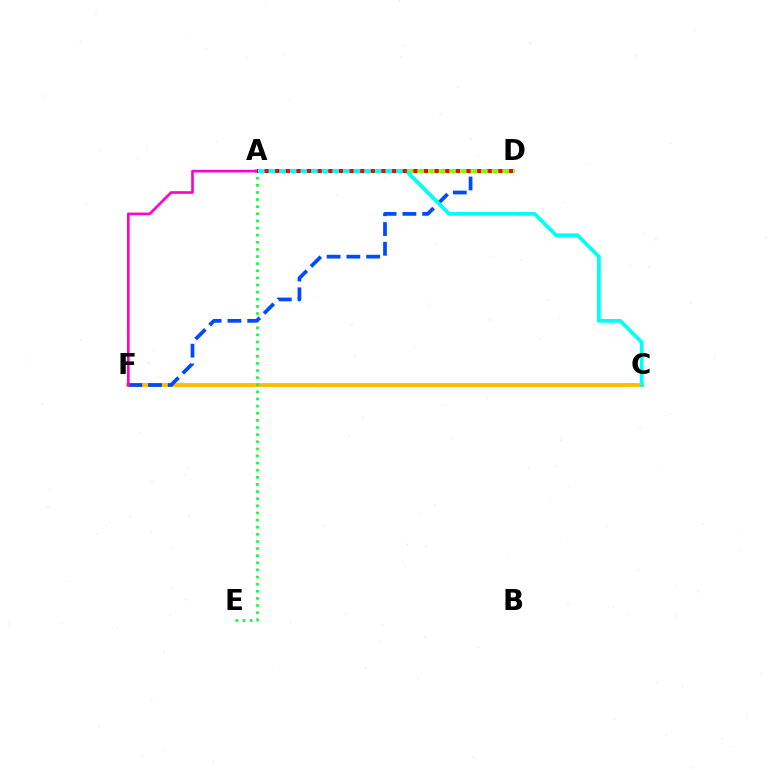{('C', 'F'): [{'color': '#ffbd00', 'line_style': 'solid', 'thickness': 2.81}], ('A', 'D'): [{'color': '#7200ff', 'line_style': 'dotted', 'thickness': 2.94}, {'color': '#84ff00', 'line_style': 'solid', 'thickness': 2.8}, {'color': '#ff0000', 'line_style': 'dotted', 'thickness': 2.89}], ('A', 'E'): [{'color': '#00ff39', 'line_style': 'dotted', 'thickness': 1.94}], ('D', 'F'): [{'color': '#004bff', 'line_style': 'dashed', 'thickness': 2.68}], ('A', 'C'): [{'color': '#00fff6', 'line_style': 'solid', 'thickness': 2.7}], ('A', 'F'): [{'color': '#ff00cf', 'line_style': 'solid', 'thickness': 1.91}]}